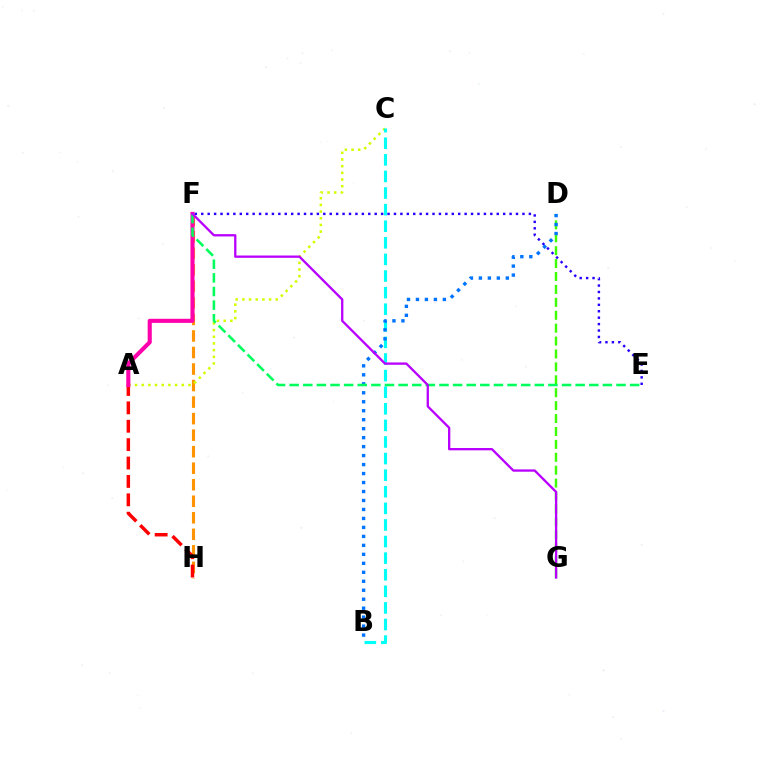{('F', 'H'): [{'color': '#ff9400', 'line_style': 'dashed', 'thickness': 2.25}], ('A', 'C'): [{'color': '#d1ff00', 'line_style': 'dotted', 'thickness': 1.82}], ('D', 'G'): [{'color': '#3dff00', 'line_style': 'dashed', 'thickness': 1.75}], ('B', 'C'): [{'color': '#00fff6', 'line_style': 'dashed', 'thickness': 2.25}], ('B', 'D'): [{'color': '#0074ff', 'line_style': 'dotted', 'thickness': 2.44}], ('A', 'H'): [{'color': '#ff0000', 'line_style': 'dashed', 'thickness': 2.5}], ('A', 'F'): [{'color': '#ff00ac', 'line_style': 'solid', 'thickness': 2.95}], ('E', 'F'): [{'color': '#2500ff', 'line_style': 'dotted', 'thickness': 1.75}, {'color': '#00ff5c', 'line_style': 'dashed', 'thickness': 1.85}], ('F', 'G'): [{'color': '#b900ff', 'line_style': 'solid', 'thickness': 1.67}]}